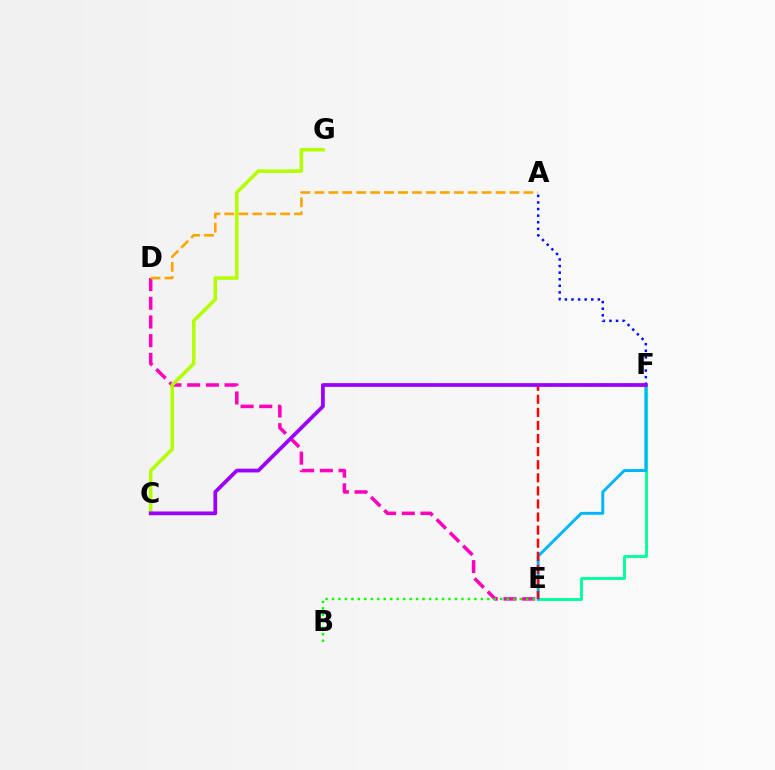{('E', 'F'): [{'color': '#00ff9d', 'line_style': 'solid', 'thickness': 2.07}, {'color': '#00b5ff', 'line_style': 'solid', 'thickness': 2.11}, {'color': '#ff0000', 'line_style': 'dashed', 'thickness': 1.78}], ('D', 'E'): [{'color': '#ff00bd', 'line_style': 'dashed', 'thickness': 2.54}], ('A', 'F'): [{'color': '#0010ff', 'line_style': 'dotted', 'thickness': 1.79}], ('B', 'E'): [{'color': '#08ff00', 'line_style': 'dotted', 'thickness': 1.76}], ('A', 'D'): [{'color': '#ffa500', 'line_style': 'dashed', 'thickness': 1.89}], ('C', 'G'): [{'color': '#b3ff00', 'line_style': 'solid', 'thickness': 2.56}], ('C', 'F'): [{'color': '#9b00ff', 'line_style': 'solid', 'thickness': 2.69}]}